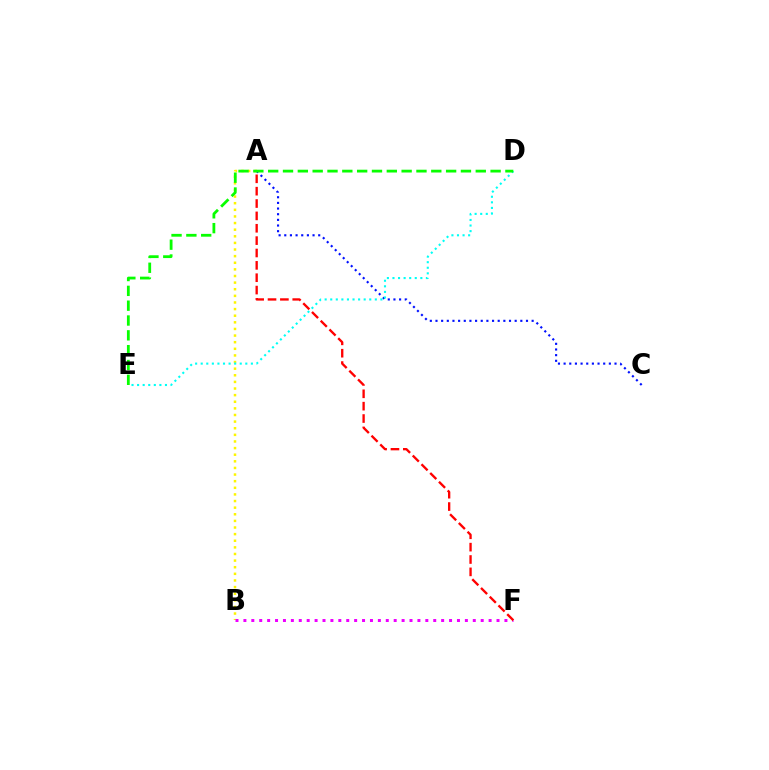{('A', 'C'): [{'color': '#0010ff', 'line_style': 'dotted', 'thickness': 1.54}], ('A', 'B'): [{'color': '#fcf500', 'line_style': 'dotted', 'thickness': 1.8}], ('B', 'F'): [{'color': '#ee00ff', 'line_style': 'dotted', 'thickness': 2.15}], ('D', 'E'): [{'color': '#00fff6', 'line_style': 'dotted', 'thickness': 1.51}, {'color': '#08ff00', 'line_style': 'dashed', 'thickness': 2.01}], ('A', 'F'): [{'color': '#ff0000', 'line_style': 'dashed', 'thickness': 1.68}]}